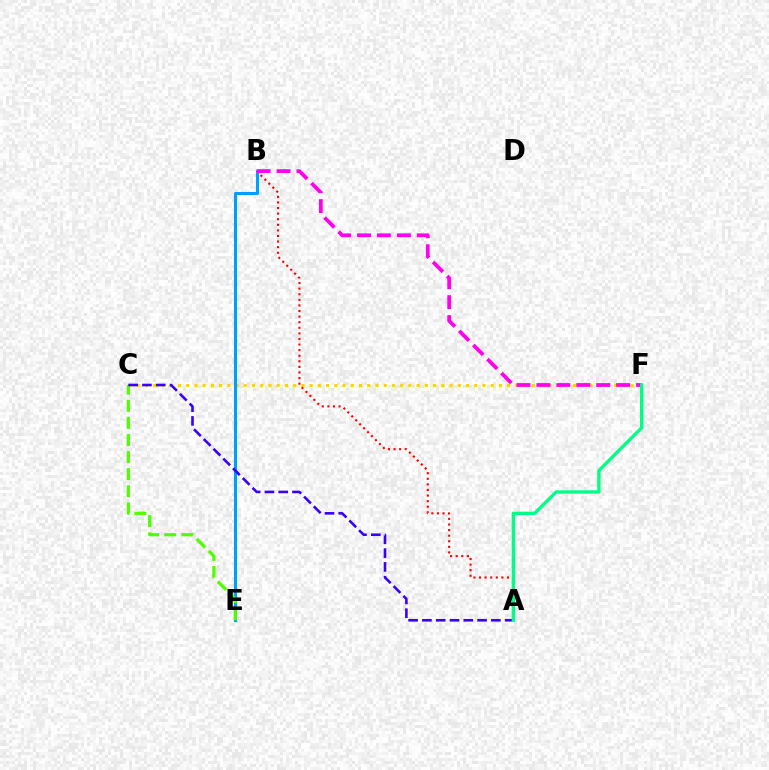{('C', 'F'): [{'color': '#ffd500', 'line_style': 'dotted', 'thickness': 2.24}], ('A', 'B'): [{'color': '#ff0000', 'line_style': 'dotted', 'thickness': 1.52}], ('B', 'E'): [{'color': '#009eff', 'line_style': 'solid', 'thickness': 2.21}], ('C', 'E'): [{'color': '#4fff00', 'line_style': 'dashed', 'thickness': 2.32}], ('A', 'C'): [{'color': '#3700ff', 'line_style': 'dashed', 'thickness': 1.87}], ('B', 'F'): [{'color': '#ff00ed', 'line_style': 'dashed', 'thickness': 2.71}], ('A', 'F'): [{'color': '#00ff86', 'line_style': 'solid', 'thickness': 2.38}]}